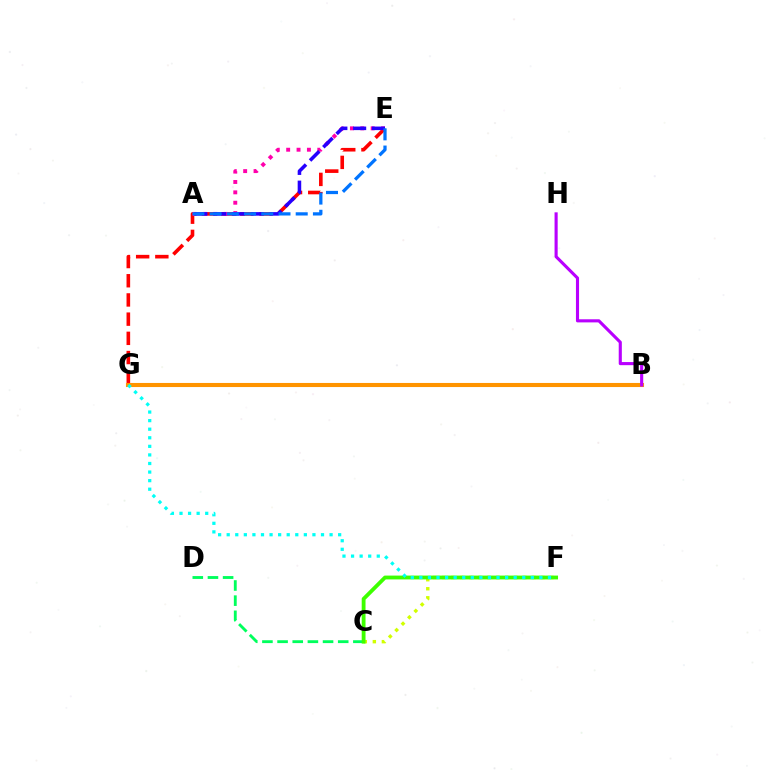{('E', 'G'): [{'color': '#ff0000', 'line_style': 'dashed', 'thickness': 2.61}], ('A', 'E'): [{'color': '#ff00ac', 'line_style': 'dotted', 'thickness': 2.82}, {'color': '#2500ff', 'line_style': 'dashed', 'thickness': 2.55}, {'color': '#0074ff', 'line_style': 'dashed', 'thickness': 2.34}], ('C', 'F'): [{'color': '#d1ff00', 'line_style': 'dotted', 'thickness': 2.45}, {'color': '#3dff00', 'line_style': 'solid', 'thickness': 2.76}], ('B', 'G'): [{'color': '#ff9400', 'line_style': 'solid', 'thickness': 2.94}], ('C', 'D'): [{'color': '#00ff5c', 'line_style': 'dashed', 'thickness': 2.06}], ('F', 'G'): [{'color': '#00fff6', 'line_style': 'dotted', 'thickness': 2.33}], ('B', 'H'): [{'color': '#b900ff', 'line_style': 'solid', 'thickness': 2.24}]}